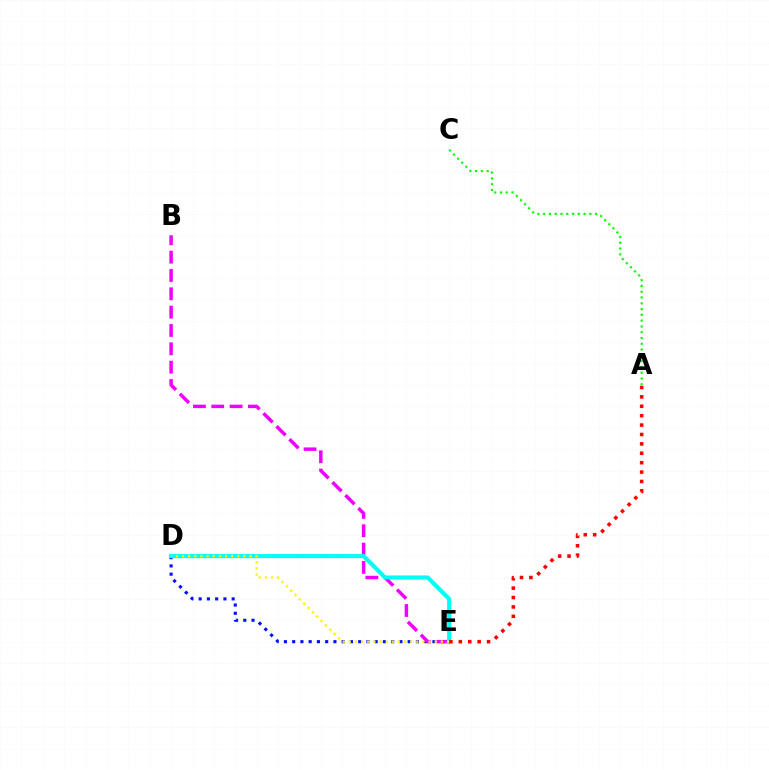{('D', 'E'): [{'color': '#0010ff', 'line_style': 'dotted', 'thickness': 2.24}, {'color': '#00fff6', 'line_style': 'solid', 'thickness': 2.95}, {'color': '#fcf500', 'line_style': 'dotted', 'thickness': 1.67}], ('B', 'E'): [{'color': '#ee00ff', 'line_style': 'dashed', 'thickness': 2.49}], ('A', 'C'): [{'color': '#08ff00', 'line_style': 'dotted', 'thickness': 1.57}], ('A', 'E'): [{'color': '#ff0000', 'line_style': 'dotted', 'thickness': 2.55}]}